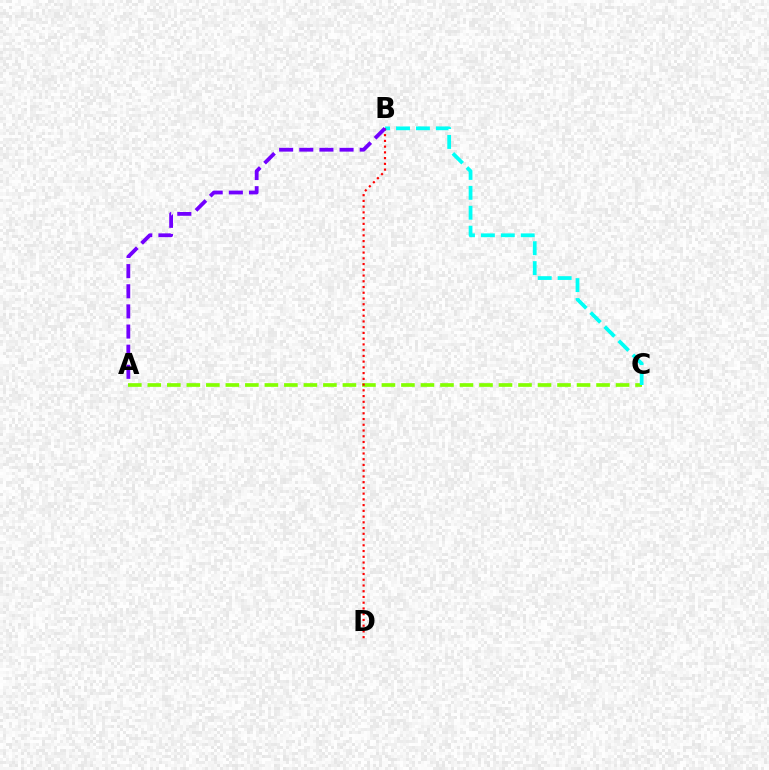{('A', 'C'): [{'color': '#84ff00', 'line_style': 'dashed', 'thickness': 2.65}], ('B', 'C'): [{'color': '#00fff6', 'line_style': 'dashed', 'thickness': 2.71}], ('B', 'D'): [{'color': '#ff0000', 'line_style': 'dotted', 'thickness': 1.56}], ('A', 'B'): [{'color': '#7200ff', 'line_style': 'dashed', 'thickness': 2.74}]}